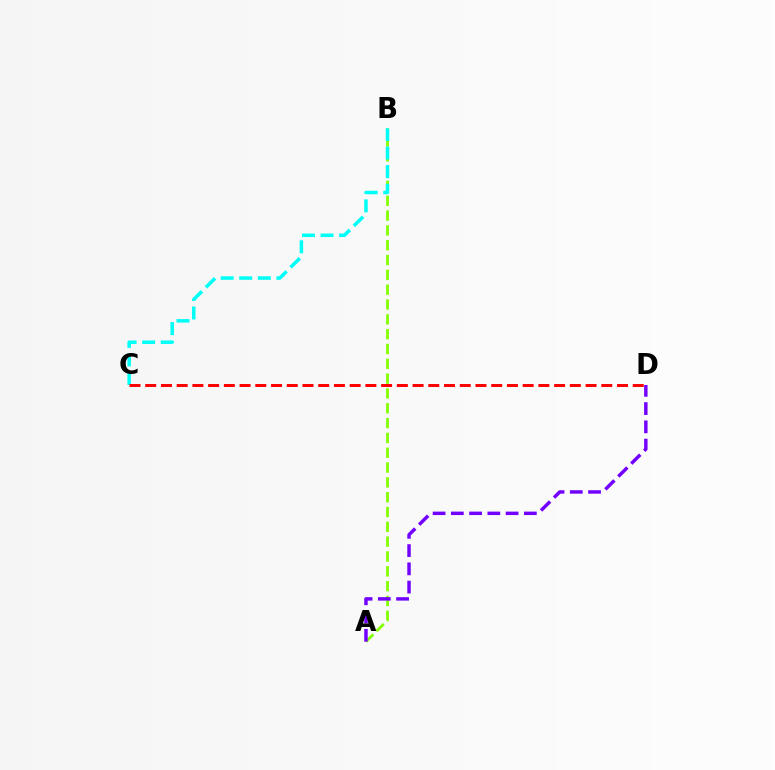{('A', 'B'): [{'color': '#84ff00', 'line_style': 'dashed', 'thickness': 2.01}], ('B', 'C'): [{'color': '#00fff6', 'line_style': 'dashed', 'thickness': 2.52}], ('C', 'D'): [{'color': '#ff0000', 'line_style': 'dashed', 'thickness': 2.14}], ('A', 'D'): [{'color': '#7200ff', 'line_style': 'dashed', 'thickness': 2.48}]}